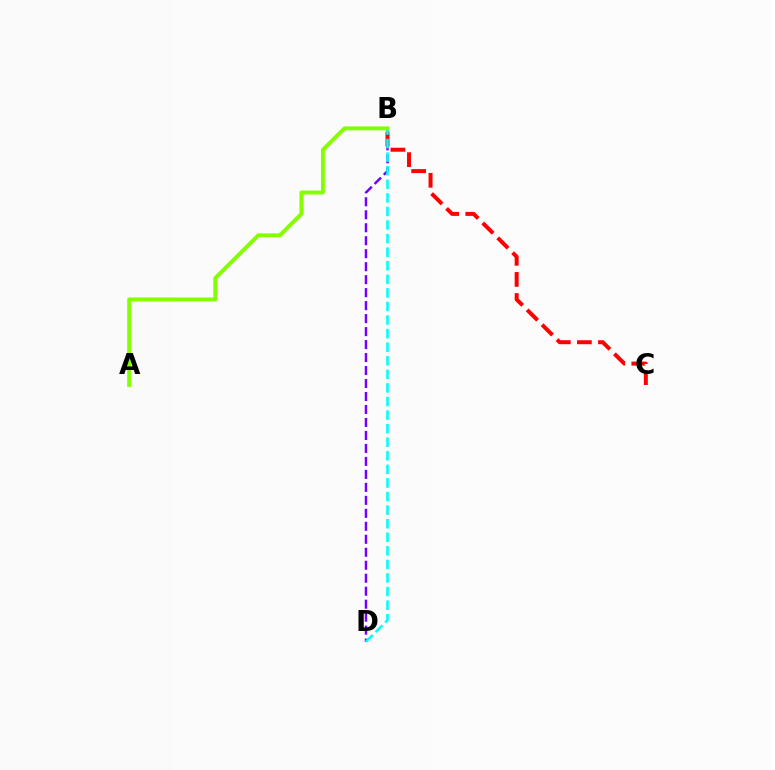{('B', 'D'): [{'color': '#7200ff', 'line_style': 'dashed', 'thickness': 1.76}, {'color': '#00fff6', 'line_style': 'dashed', 'thickness': 1.84}], ('B', 'C'): [{'color': '#ff0000', 'line_style': 'dashed', 'thickness': 2.86}], ('A', 'B'): [{'color': '#84ff00', 'line_style': 'solid', 'thickness': 2.81}]}